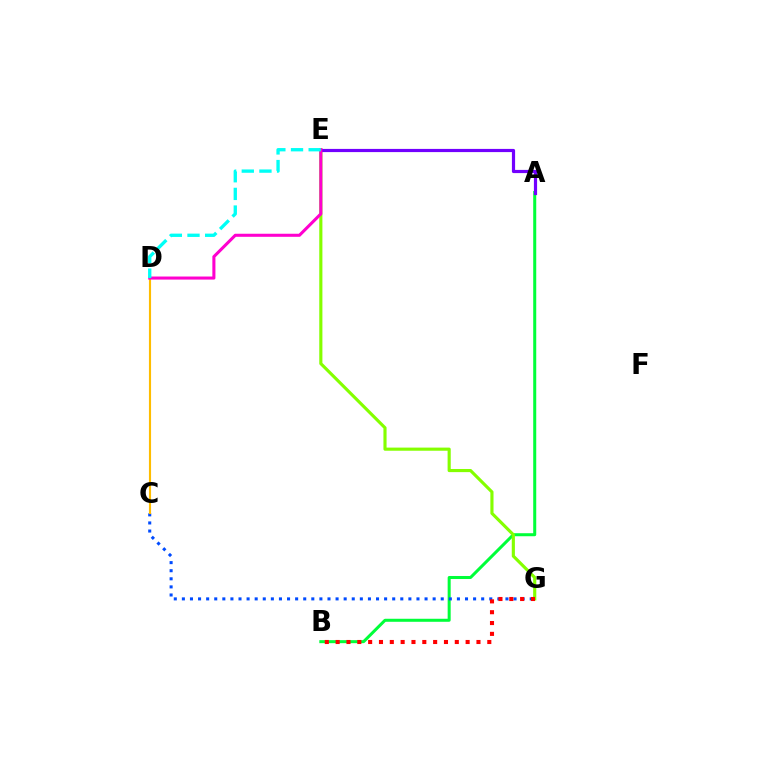{('A', 'B'): [{'color': '#00ff39', 'line_style': 'solid', 'thickness': 2.18}], ('C', 'G'): [{'color': '#004bff', 'line_style': 'dotted', 'thickness': 2.2}], ('E', 'G'): [{'color': '#84ff00', 'line_style': 'solid', 'thickness': 2.26}], ('A', 'E'): [{'color': '#7200ff', 'line_style': 'solid', 'thickness': 2.3}], ('C', 'D'): [{'color': '#ffbd00', 'line_style': 'solid', 'thickness': 1.54}], ('B', 'G'): [{'color': '#ff0000', 'line_style': 'dotted', 'thickness': 2.94}], ('D', 'E'): [{'color': '#ff00cf', 'line_style': 'solid', 'thickness': 2.21}, {'color': '#00fff6', 'line_style': 'dashed', 'thickness': 2.4}]}